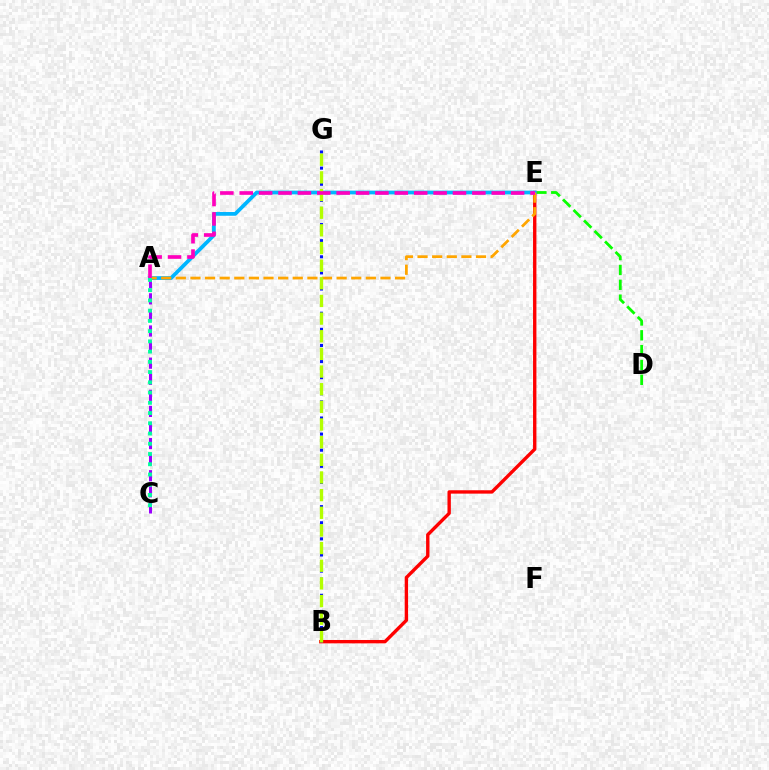{('D', 'E'): [{'color': '#08ff00', 'line_style': 'dashed', 'thickness': 2.02}], ('A', 'C'): [{'color': '#9b00ff', 'line_style': 'dashed', 'thickness': 2.18}, {'color': '#00ff9d', 'line_style': 'dotted', 'thickness': 2.78}], ('B', 'E'): [{'color': '#ff0000', 'line_style': 'solid', 'thickness': 2.43}], ('A', 'E'): [{'color': '#00b5ff', 'line_style': 'solid', 'thickness': 2.7}, {'color': '#ffa500', 'line_style': 'dashed', 'thickness': 1.99}, {'color': '#ff00bd', 'line_style': 'dashed', 'thickness': 2.63}], ('B', 'G'): [{'color': '#0010ff', 'line_style': 'dotted', 'thickness': 2.19}, {'color': '#b3ff00', 'line_style': 'dashed', 'thickness': 2.4}]}